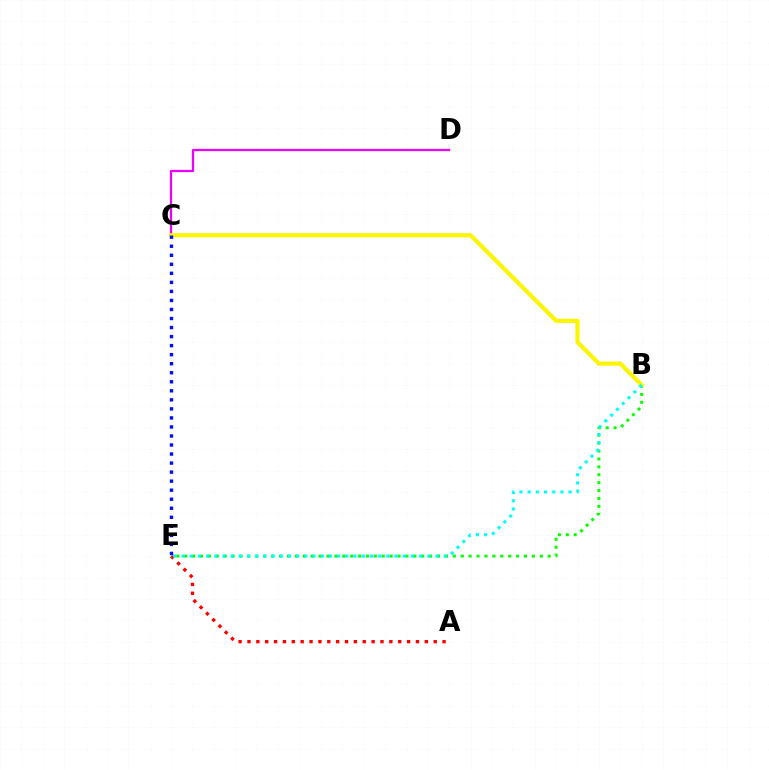{('C', 'D'): [{'color': '#ee00ff', 'line_style': 'solid', 'thickness': 1.62}], ('A', 'E'): [{'color': '#ff0000', 'line_style': 'dotted', 'thickness': 2.41}], ('B', 'E'): [{'color': '#08ff00', 'line_style': 'dotted', 'thickness': 2.15}, {'color': '#00fff6', 'line_style': 'dotted', 'thickness': 2.23}], ('B', 'C'): [{'color': '#fcf500', 'line_style': 'solid', 'thickness': 2.99}], ('C', 'E'): [{'color': '#0010ff', 'line_style': 'dotted', 'thickness': 2.45}]}